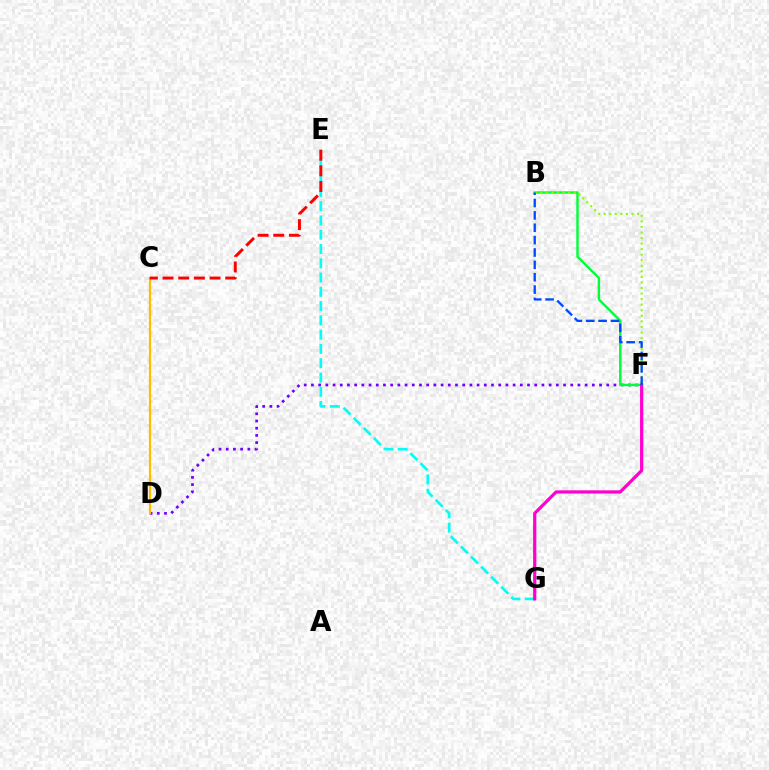{('D', 'F'): [{'color': '#7200ff', 'line_style': 'dotted', 'thickness': 1.96}], ('E', 'G'): [{'color': '#00fff6', 'line_style': 'dashed', 'thickness': 1.94}], ('B', 'F'): [{'color': '#00ff39', 'line_style': 'solid', 'thickness': 1.75}, {'color': '#84ff00', 'line_style': 'dotted', 'thickness': 1.51}, {'color': '#004bff', 'line_style': 'dashed', 'thickness': 1.68}], ('C', 'D'): [{'color': '#ffbd00', 'line_style': 'solid', 'thickness': 1.6}], ('F', 'G'): [{'color': '#ff00cf', 'line_style': 'solid', 'thickness': 2.32}], ('C', 'E'): [{'color': '#ff0000', 'line_style': 'dashed', 'thickness': 2.13}]}